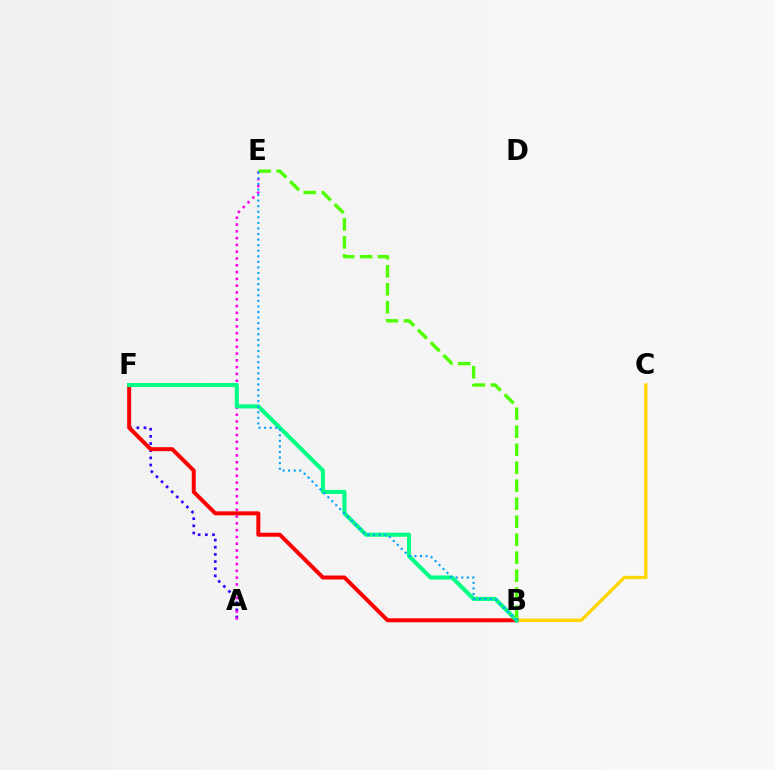{('A', 'F'): [{'color': '#3700ff', 'line_style': 'dotted', 'thickness': 1.94}], ('A', 'E'): [{'color': '#ff00ed', 'line_style': 'dotted', 'thickness': 1.84}], ('B', 'C'): [{'color': '#ffd500', 'line_style': 'solid', 'thickness': 2.4}], ('B', 'F'): [{'color': '#ff0000', 'line_style': 'solid', 'thickness': 2.86}, {'color': '#00ff86', 'line_style': 'solid', 'thickness': 2.94}], ('B', 'E'): [{'color': '#4fff00', 'line_style': 'dashed', 'thickness': 2.44}, {'color': '#009eff', 'line_style': 'dotted', 'thickness': 1.51}]}